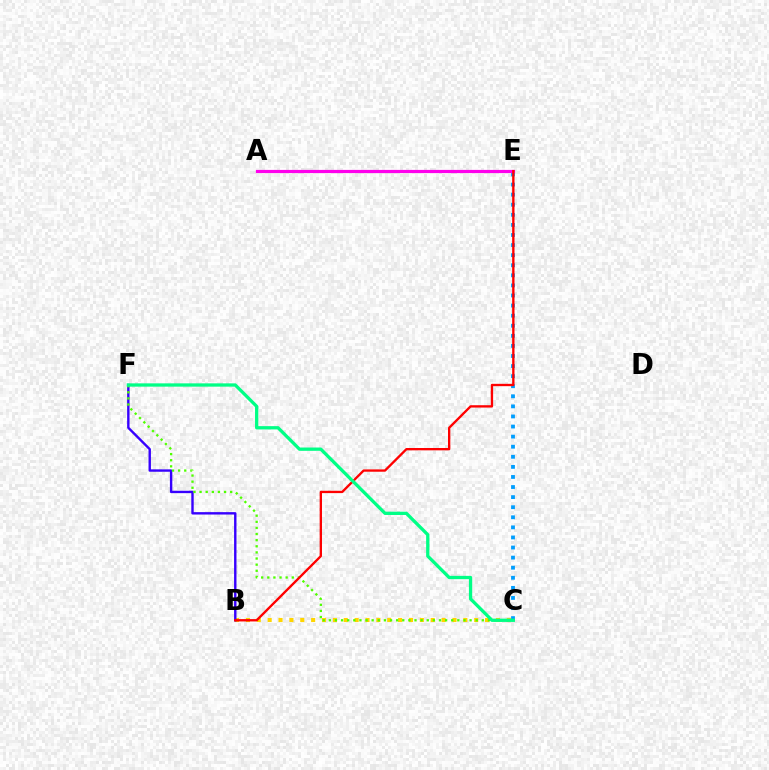{('B', 'C'): [{'color': '#ffd500', 'line_style': 'dotted', 'thickness': 2.95}], ('C', 'E'): [{'color': '#009eff', 'line_style': 'dotted', 'thickness': 2.74}], ('B', 'F'): [{'color': '#3700ff', 'line_style': 'solid', 'thickness': 1.73}], ('A', 'E'): [{'color': '#ff00ed', 'line_style': 'solid', 'thickness': 2.3}], ('C', 'F'): [{'color': '#4fff00', 'line_style': 'dotted', 'thickness': 1.66}, {'color': '#00ff86', 'line_style': 'solid', 'thickness': 2.37}], ('B', 'E'): [{'color': '#ff0000', 'line_style': 'solid', 'thickness': 1.69}]}